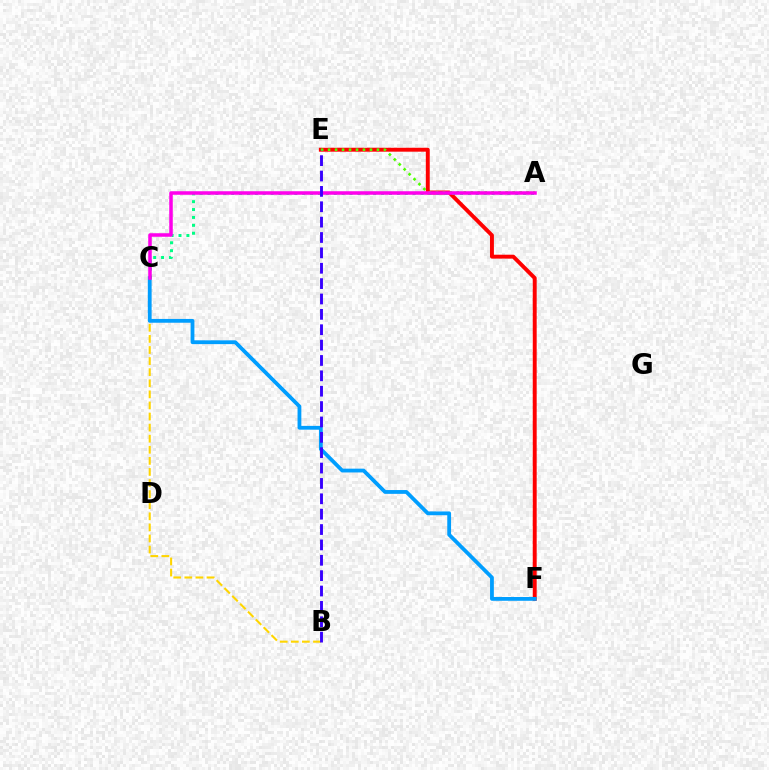{('B', 'C'): [{'color': '#ffd500', 'line_style': 'dashed', 'thickness': 1.51}], ('E', 'F'): [{'color': '#ff0000', 'line_style': 'solid', 'thickness': 2.82}], ('A', 'E'): [{'color': '#4fff00', 'line_style': 'dotted', 'thickness': 1.89}], ('C', 'F'): [{'color': '#009eff', 'line_style': 'solid', 'thickness': 2.73}], ('A', 'C'): [{'color': '#00ff86', 'line_style': 'dotted', 'thickness': 2.14}, {'color': '#ff00ed', 'line_style': 'solid', 'thickness': 2.55}], ('B', 'E'): [{'color': '#3700ff', 'line_style': 'dashed', 'thickness': 2.09}]}